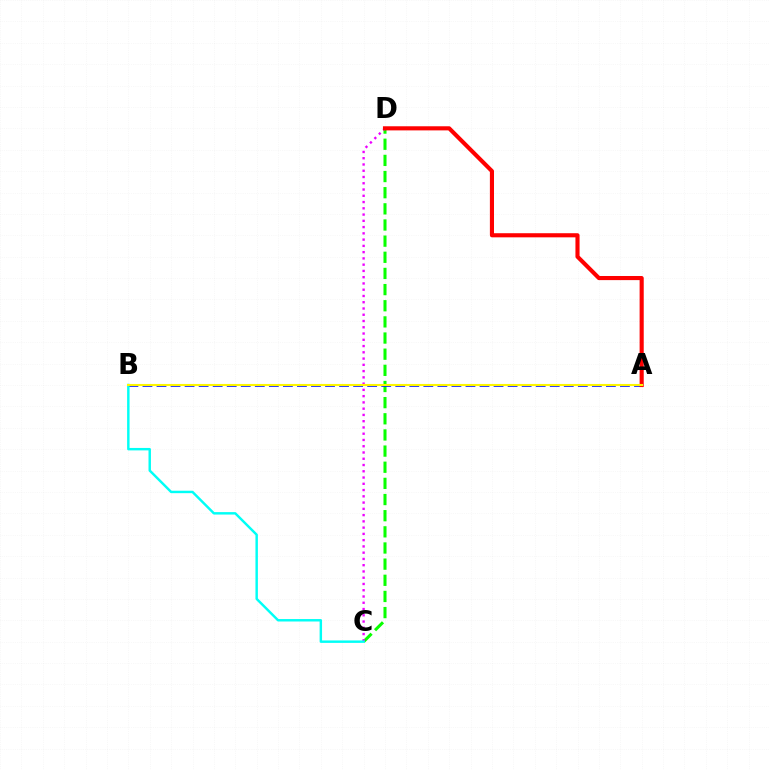{('C', 'D'): [{'color': '#08ff00', 'line_style': 'dashed', 'thickness': 2.19}, {'color': '#ee00ff', 'line_style': 'dotted', 'thickness': 1.7}], ('A', 'B'): [{'color': '#0010ff', 'line_style': 'dashed', 'thickness': 1.91}, {'color': '#fcf500', 'line_style': 'solid', 'thickness': 1.51}], ('A', 'D'): [{'color': '#ff0000', 'line_style': 'solid', 'thickness': 2.96}], ('B', 'C'): [{'color': '#00fff6', 'line_style': 'solid', 'thickness': 1.76}]}